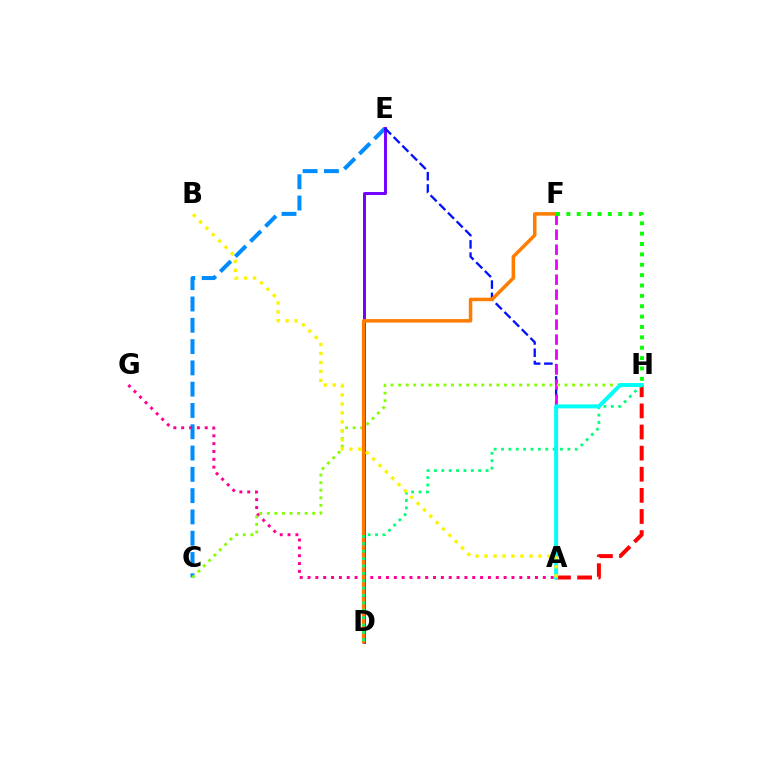{('C', 'E'): [{'color': '#008cff', 'line_style': 'dashed', 'thickness': 2.89}], ('D', 'E'): [{'color': '#7200ff', 'line_style': 'solid', 'thickness': 2.13}], ('A', 'E'): [{'color': '#0010ff', 'line_style': 'dashed', 'thickness': 1.67}], ('A', 'F'): [{'color': '#ee00ff', 'line_style': 'dashed', 'thickness': 2.04}], ('A', 'H'): [{'color': '#ff0000', 'line_style': 'dashed', 'thickness': 2.87}, {'color': '#00fff6', 'line_style': 'solid', 'thickness': 2.85}], ('A', 'G'): [{'color': '#ff0094', 'line_style': 'dotted', 'thickness': 2.13}], ('C', 'H'): [{'color': '#84ff00', 'line_style': 'dotted', 'thickness': 2.06}], ('D', 'F'): [{'color': '#ff7c00', 'line_style': 'solid', 'thickness': 2.51}], ('D', 'H'): [{'color': '#00ff74', 'line_style': 'dotted', 'thickness': 2.0}], ('F', 'H'): [{'color': '#08ff00', 'line_style': 'dotted', 'thickness': 2.82}], ('A', 'B'): [{'color': '#fcf500', 'line_style': 'dotted', 'thickness': 2.44}]}